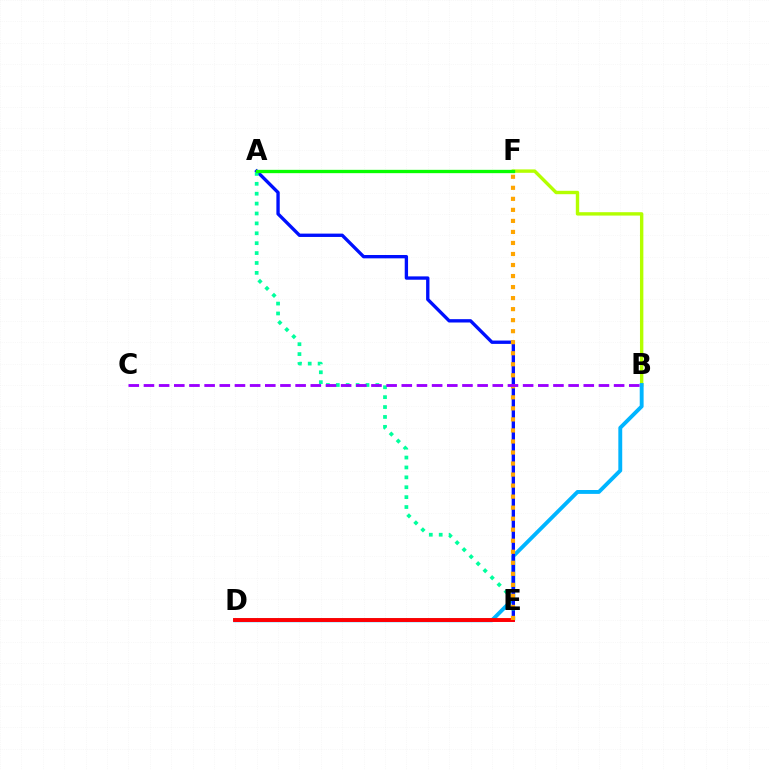{('B', 'F'): [{'color': '#b3ff00', 'line_style': 'solid', 'thickness': 2.44}], ('B', 'D'): [{'color': '#00b5ff', 'line_style': 'solid', 'thickness': 2.8}], ('A', 'E'): [{'color': '#0010ff', 'line_style': 'solid', 'thickness': 2.41}, {'color': '#00ff9d', 'line_style': 'dotted', 'thickness': 2.69}], ('D', 'E'): [{'color': '#ff00bd', 'line_style': 'solid', 'thickness': 1.96}, {'color': '#ff0000', 'line_style': 'solid', 'thickness': 2.79}], ('E', 'F'): [{'color': '#ffa500', 'line_style': 'dotted', 'thickness': 3.0}], ('B', 'C'): [{'color': '#9b00ff', 'line_style': 'dashed', 'thickness': 2.06}], ('A', 'F'): [{'color': '#08ff00', 'line_style': 'solid', 'thickness': 2.4}]}